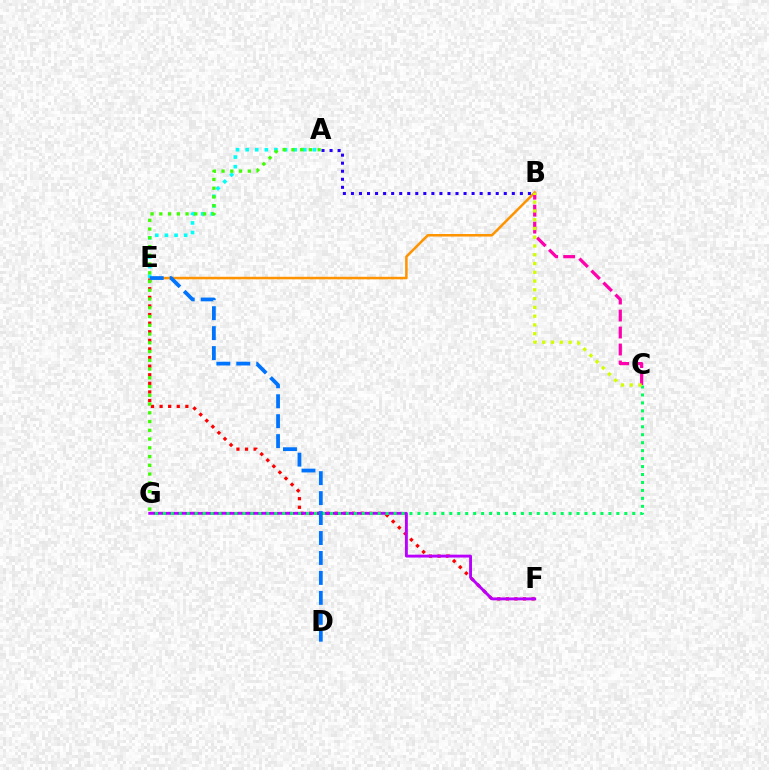{('E', 'F'): [{'color': '#ff0000', 'line_style': 'dotted', 'thickness': 2.34}], ('A', 'B'): [{'color': '#2500ff', 'line_style': 'dotted', 'thickness': 2.19}], ('B', 'E'): [{'color': '#ff9400', 'line_style': 'solid', 'thickness': 1.82}], ('F', 'G'): [{'color': '#b900ff', 'line_style': 'solid', 'thickness': 2.08}], ('A', 'E'): [{'color': '#00fff6', 'line_style': 'dotted', 'thickness': 2.61}], ('C', 'G'): [{'color': '#00ff5c', 'line_style': 'dotted', 'thickness': 2.16}], ('B', 'C'): [{'color': '#ff00ac', 'line_style': 'dashed', 'thickness': 2.31}, {'color': '#d1ff00', 'line_style': 'dotted', 'thickness': 2.38}], ('D', 'E'): [{'color': '#0074ff', 'line_style': 'dashed', 'thickness': 2.71}], ('A', 'G'): [{'color': '#3dff00', 'line_style': 'dotted', 'thickness': 2.38}]}